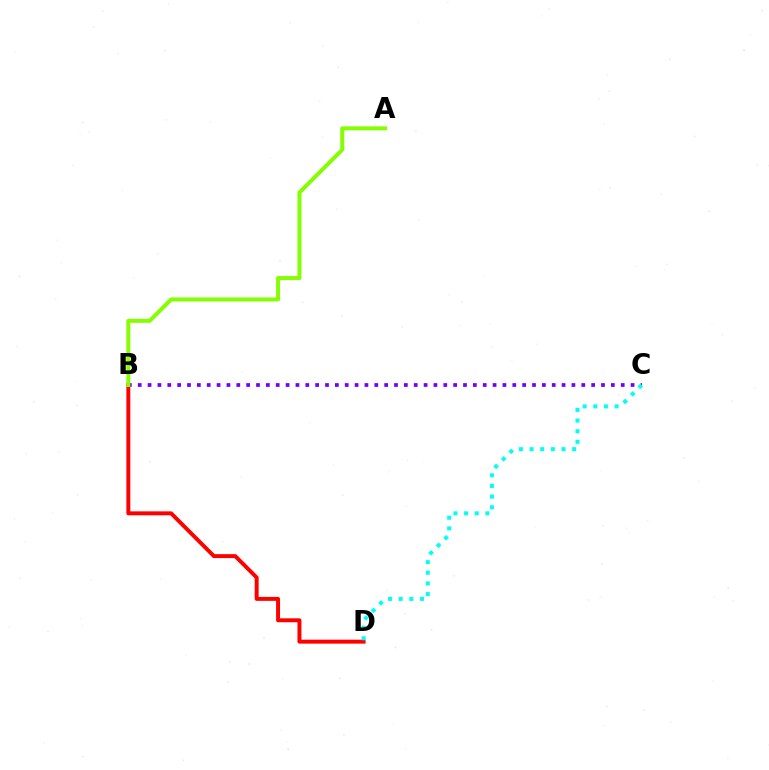{('B', 'D'): [{'color': '#ff0000', 'line_style': 'solid', 'thickness': 2.84}], ('B', 'C'): [{'color': '#7200ff', 'line_style': 'dotted', 'thickness': 2.68}], ('C', 'D'): [{'color': '#00fff6', 'line_style': 'dotted', 'thickness': 2.89}], ('A', 'B'): [{'color': '#84ff00', 'line_style': 'solid', 'thickness': 2.86}]}